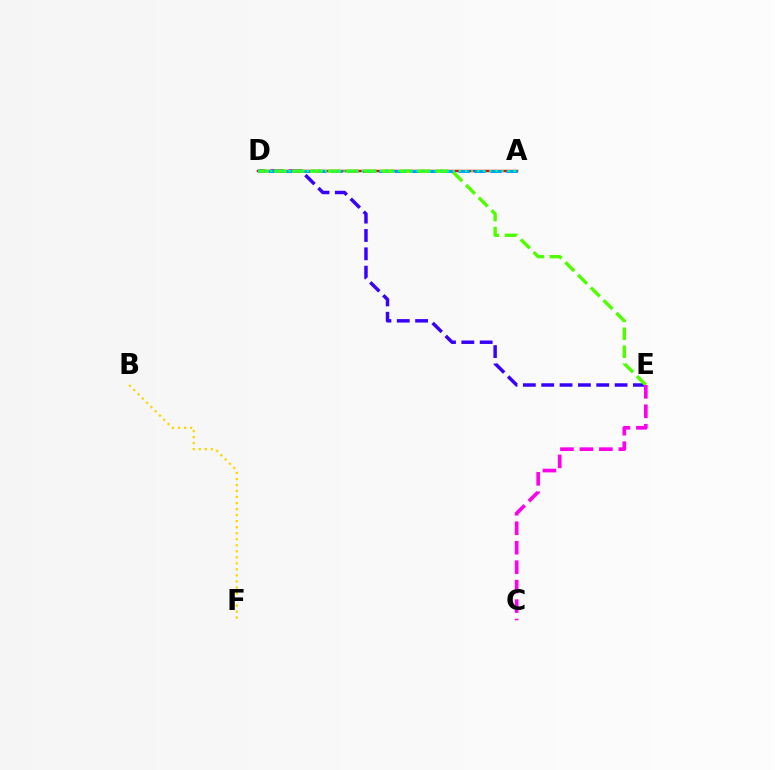{('D', 'E'): [{'color': '#3700ff', 'line_style': 'dashed', 'thickness': 2.49}, {'color': '#4fff00', 'line_style': 'dashed', 'thickness': 2.44}], ('A', 'D'): [{'color': '#ff0000', 'line_style': 'solid', 'thickness': 1.77}, {'color': '#009eff', 'line_style': 'dashed', 'thickness': 2.16}, {'color': '#00ff86', 'line_style': 'dotted', 'thickness': 1.65}], ('B', 'F'): [{'color': '#ffd500', 'line_style': 'dotted', 'thickness': 1.64}], ('C', 'E'): [{'color': '#ff00ed', 'line_style': 'dashed', 'thickness': 2.64}]}